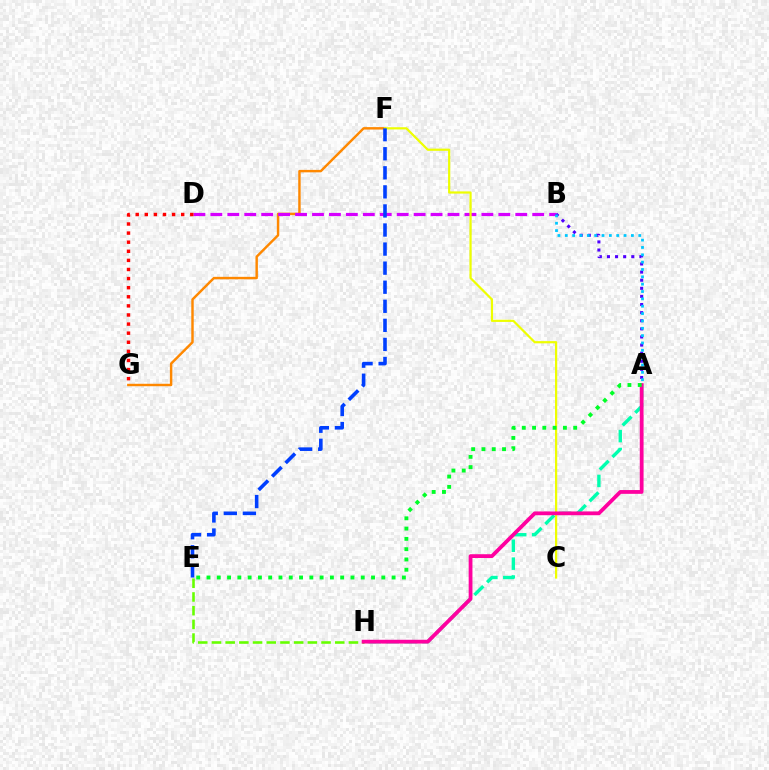{('F', 'G'): [{'color': '#ff8800', 'line_style': 'solid', 'thickness': 1.76}], ('E', 'H'): [{'color': '#66ff00', 'line_style': 'dashed', 'thickness': 1.86}], ('B', 'D'): [{'color': '#d600ff', 'line_style': 'dashed', 'thickness': 2.3}], ('A', 'B'): [{'color': '#4f00ff', 'line_style': 'dotted', 'thickness': 2.2}, {'color': '#00c7ff', 'line_style': 'dotted', 'thickness': 2.0}], ('C', 'F'): [{'color': '#eeff00', 'line_style': 'solid', 'thickness': 1.59}], ('A', 'H'): [{'color': '#00ffaf', 'line_style': 'dashed', 'thickness': 2.43}, {'color': '#ff00a0', 'line_style': 'solid', 'thickness': 2.72}], ('E', 'F'): [{'color': '#003fff', 'line_style': 'dashed', 'thickness': 2.59}], ('A', 'E'): [{'color': '#00ff27', 'line_style': 'dotted', 'thickness': 2.79}], ('D', 'G'): [{'color': '#ff0000', 'line_style': 'dotted', 'thickness': 2.47}]}